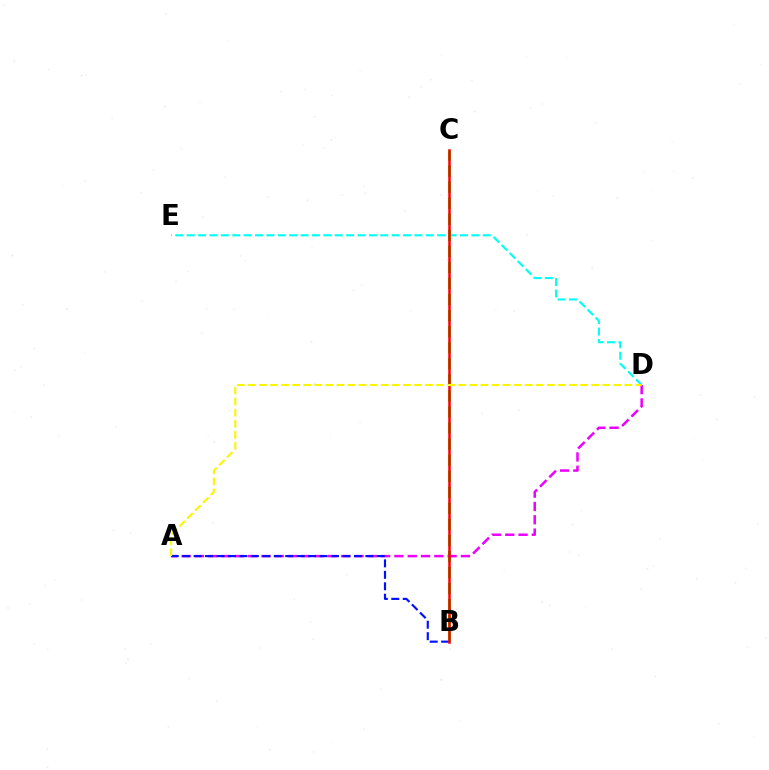{('D', 'E'): [{'color': '#00fff6', 'line_style': 'dashed', 'thickness': 1.55}], ('B', 'C'): [{'color': '#08ff00', 'line_style': 'dashed', 'thickness': 2.18}, {'color': '#ff0000', 'line_style': 'solid', 'thickness': 1.81}], ('A', 'D'): [{'color': '#ee00ff', 'line_style': 'dashed', 'thickness': 1.81}, {'color': '#fcf500', 'line_style': 'dashed', 'thickness': 1.5}], ('A', 'B'): [{'color': '#0010ff', 'line_style': 'dashed', 'thickness': 1.56}]}